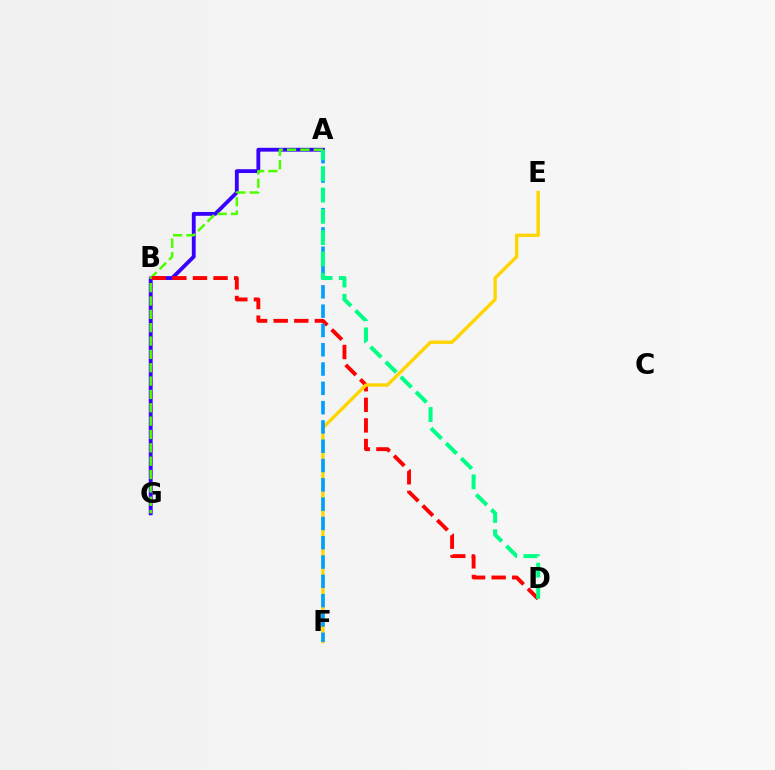{('B', 'G'): [{'color': '#ff00ed', 'line_style': 'dashed', 'thickness': 1.72}], ('A', 'G'): [{'color': '#3700ff', 'line_style': 'solid', 'thickness': 2.76}, {'color': '#4fff00', 'line_style': 'dashed', 'thickness': 1.81}], ('B', 'D'): [{'color': '#ff0000', 'line_style': 'dashed', 'thickness': 2.8}], ('E', 'F'): [{'color': '#ffd500', 'line_style': 'solid', 'thickness': 2.42}], ('A', 'F'): [{'color': '#009eff', 'line_style': 'dashed', 'thickness': 2.62}], ('A', 'D'): [{'color': '#00ff86', 'line_style': 'dashed', 'thickness': 2.89}]}